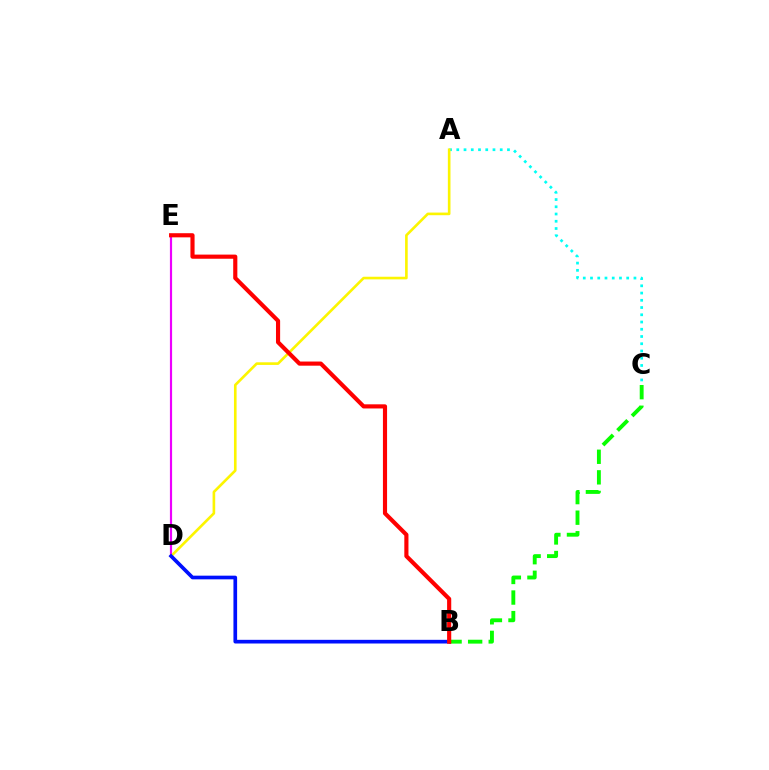{('B', 'C'): [{'color': '#08ff00', 'line_style': 'dashed', 'thickness': 2.8}], ('D', 'E'): [{'color': '#ee00ff', 'line_style': 'solid', 'thickness': 1.57}], ('A', 'C'): [{'color': '#00fff6', 'line_style': 'dotted', 'thickness': 1.97}], ('A', 'D'): [{'color': '#fcf500', 'line_style': 'solid', 'thickness': 1.89}], ('B', 'D'): [{'color': '#0010ff', 'line_style': 'solid', 'thickness': 2.65}], ('B', 'E'): [{'color': '#ff0000', 'line_style': 'solid', 'thickness': 2.98}]}